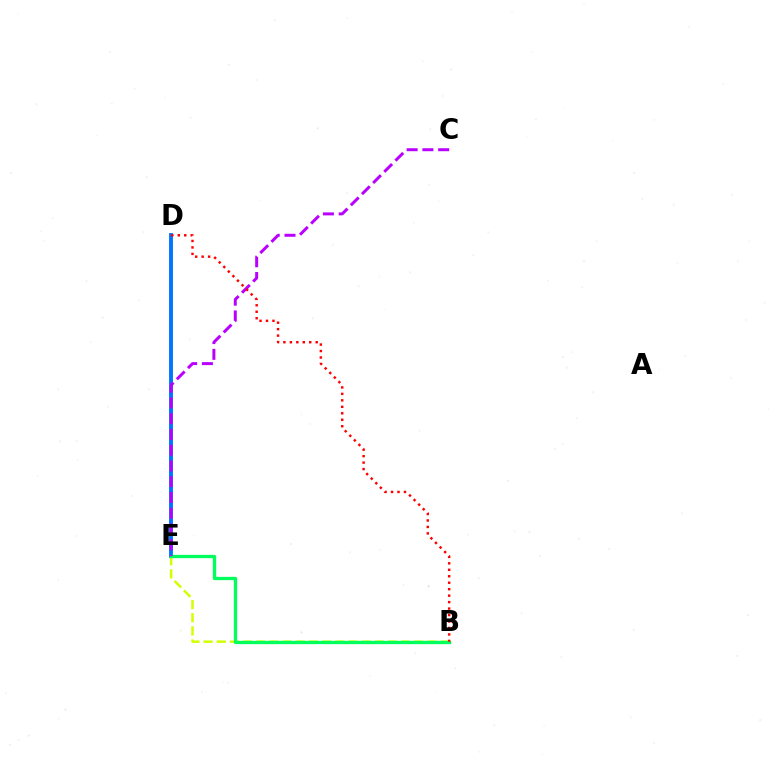{('D', 'E'): [{'color': '#0074ff', 'line_style': 'solid', 'thickness': 2.79}], ('B', 'E'): [{'color': '#d1ff00', 'line_style': 'dashed', 'thickness': 1.79}, {'color': '#00ff5c', 'line_style': 'solid', 'thickness': 2.37}], ('C', 'E'): [{'color': '#b900ff', 'line_style': 'dashed', 'thickness': 2.14}], ('B', 'D'): [{'color': '#ff0000', 'line_style': 'dotted', 'thickness': 1.76}]}